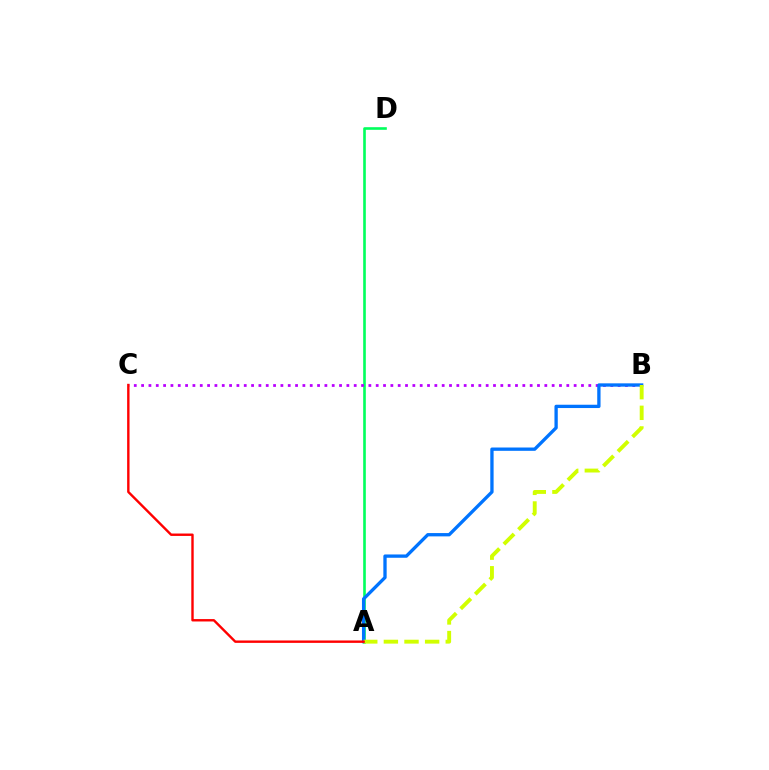{('A', 'D'): [{'color': '#00ff5c', 'line_style': 'solid', 'thickness': 1.89}], ('B', 'C'): [{'color': '#b900ff', 'line_style': 'dotted', 'thickness': 1.99}], ('A', 'B'): [{'color': '#0074ff', 'line_style': 'solid', 'thickness': 2.38}, {'color': '#d1ff00', 'line_style': 'dashed', 'thickness': 2.8}], ('A', 'C'): [{'color': '#ff0000', 'line_style': 'solid', 'thickness': 1.73}]}